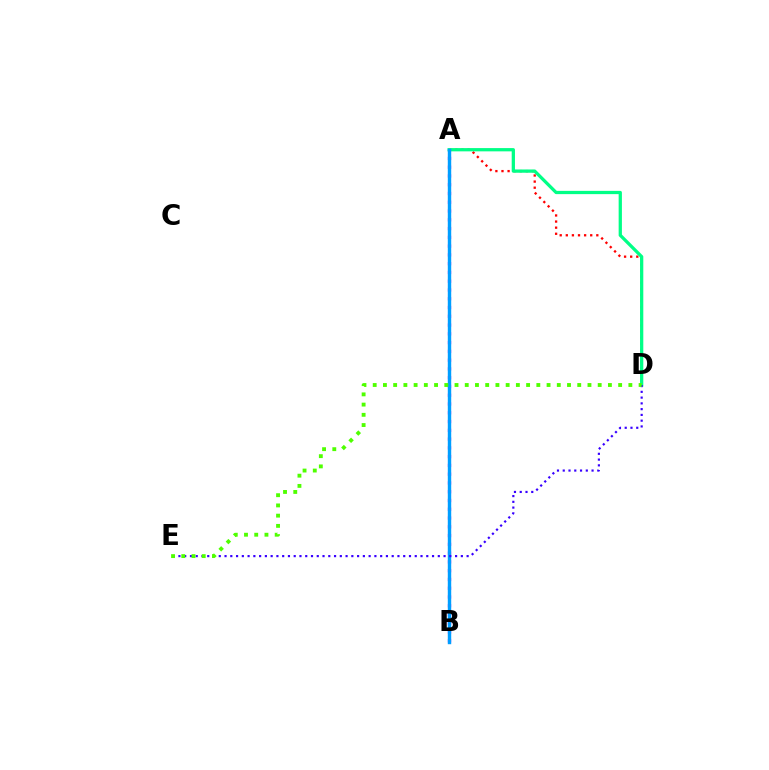{('A', 'D'): [{'color': '#ff0000', 'line_style': 'dotted', 'thickness': 1.66}, {'color': '#00ff86', 'line_style': 'solid', 'thickness': 2.35}], ('A', 'B'): [{'color': '#ff00ed', 'line_style': 'dotted', 'thickness': 2.38}, {'color': '#ffd500', 'line_style': 'solid', 'thickness': 1.81}, {'color': '#009eff', 'line_style': 'solid', 'thickness': 2.46}], ('D', 'E'): [{'color': '#3700ff', 'line_style': 'dotted', 'thickness': 1.57}, {'color': '#4fff00', 'line_style': 'dotted', 'thickness': 2.78}]}